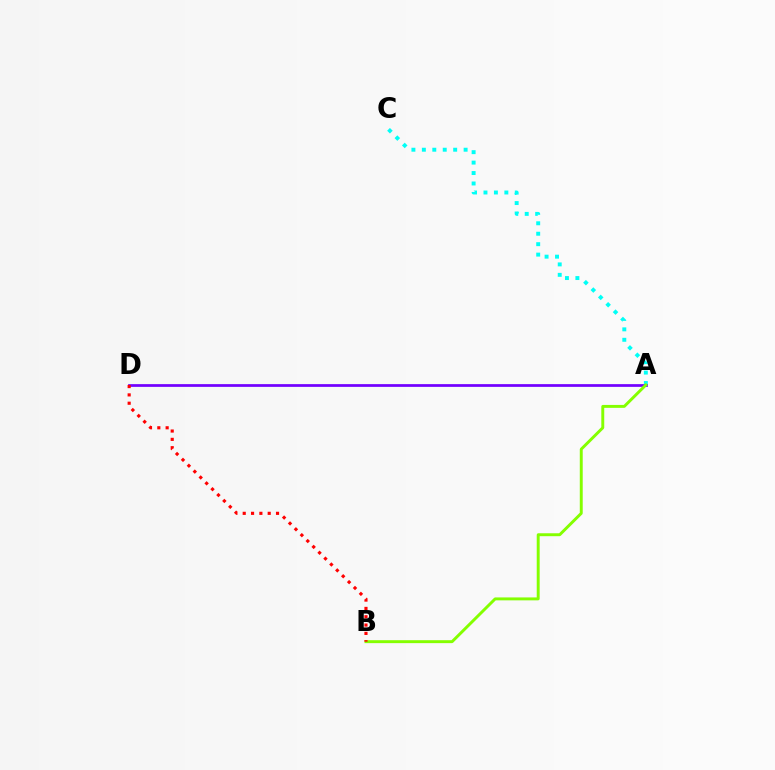{('A', 'C'): [{'color': '#00fff6', 'line_style': 'dotted', 'thickness': 2.84}], ('A', 'D'): [{'color': '#7200ff', 'line_style': 'solid', 'thickness': 1.97}], ('A', 'B'): [{'color': '#84ff00', 'line_style': 'solid', 'thickness': 2.11}], ('B', 'D'): [{'color': '#ff0000', 'line_style': 'dotted', 'thickness': 2.26}]}